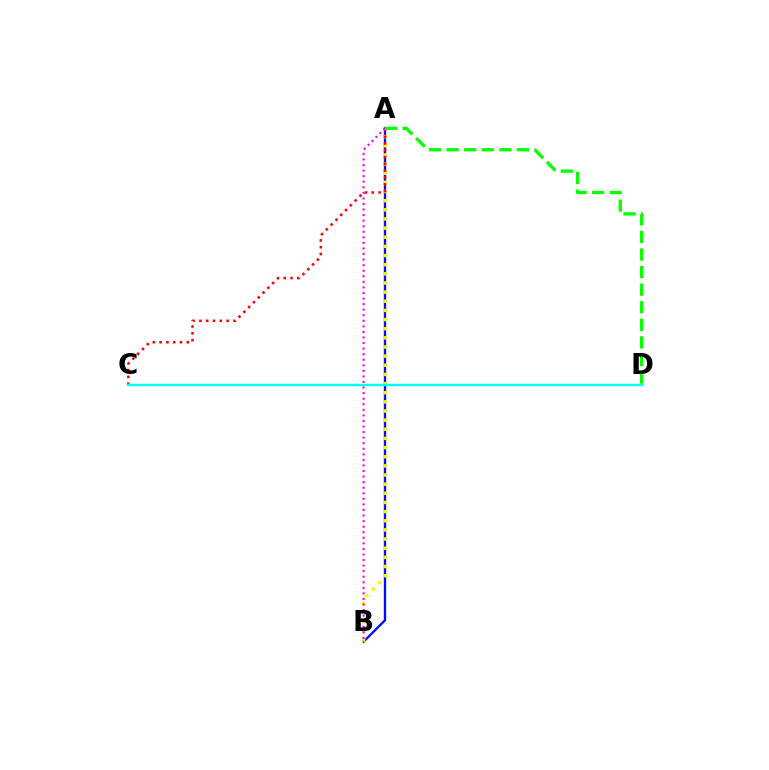{('A', 'B'): [{'color': '#0010ff', 'line_style': 'solid', 'thickness': 1.68}, {'color': '#fcf500', 'line_style': 'dotted', 'thickness': 2.48}, {'color': '#ee00ff', 'line_style': 'dotted', 'thickness': 1.51}], ('A', 'C'): [{'color': '#ff0000', 'line_style': 'dotted', 'thickness': 1.85}], ('C', 'D'): [{'color': '#00fff6', 'line_style': 'solid', 'thickness': 1.73}], ('A', 'D'): [{'color': '#08ff00', 'line_style': 'dashed', 'thickness': 2.39}]}